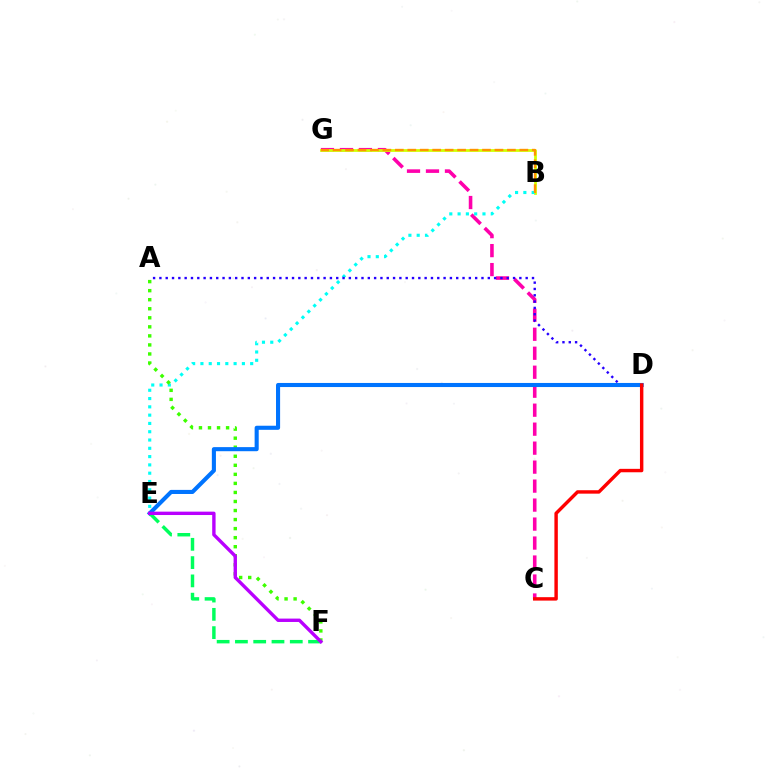{('C', 'G'): [{'color': '#ff00ac', 'line_style': 'dashed', 'thickness': 2.58}], ('B', 'G'): [{'color': '#d1ff00', 'line_style': 'solid', 'thickness': 1.99}, {'color': '#ff9400', 'line_style': 'dashed', 'thickness': 1.69}], ('B', 'E'): [{'color': '#00fff6', 'line_style': 'dotted', 'thickness': 2.25}], ('A', 'F'): [{'color': '#3dff00', 'line_style': 'dotted', 'thickness': 2.46}], ('A', 'D'): [{'color': '#2500ff', 'line_style': 'dotted', 'thickness': 1.72}], ('D', 'E'): [{'color': '#0074ff', 'line_style': 'solid', 'thickness': 2.94}], ('E', 'F'): [{'color': '#00ff5c', 'line_style': 'dashed', 'thickness': 2.48}, {'color': '#b900ff', 'line_style': 'solid', 'thickness': 2.43}], ('C', 'D'): [{'color': '#ff0000', 'line_style': 'solid', 'thickness': 2.47}]}